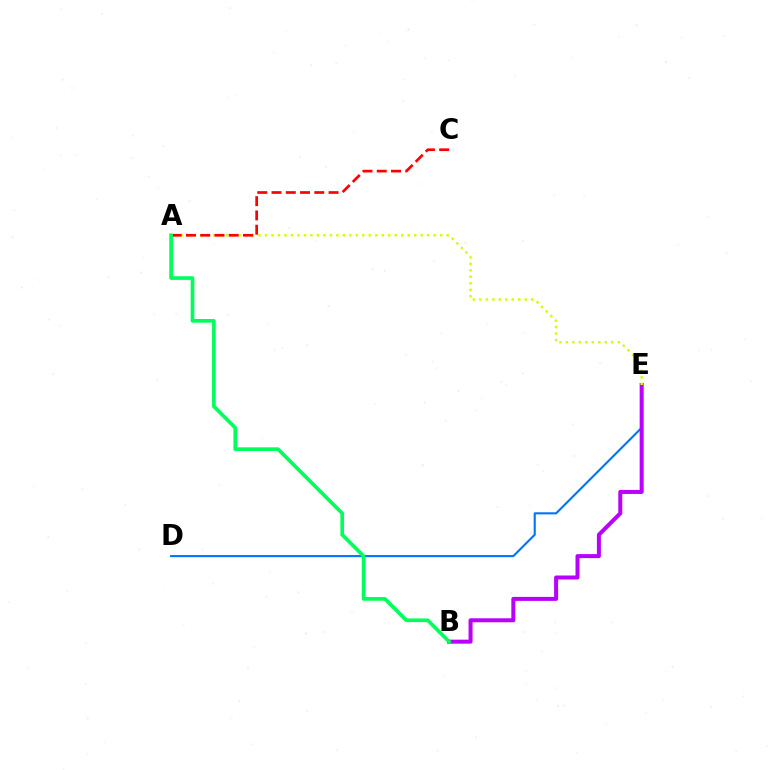{('D', 'E'): [{'color': '#0074ff', 'line_style': 'solid', 'thickness': 1.52}], ('B', 'E'): [{'color': '#b900ff', 'line_style': 'solid', 'thickness': 2.88}], ('A', 'E'): [{'color': '#d1ff00', 'line_style': 'dotted', 'thickness': 1.76}], ('A', 'C'): [{'color': '#ff0000', 'line_style': 'dashed', 'thickness': 1.94}], ('A', 'B'): [{'color': '#00ff5c', 'line_style': 'solid', 'thickness': 2.64}]}